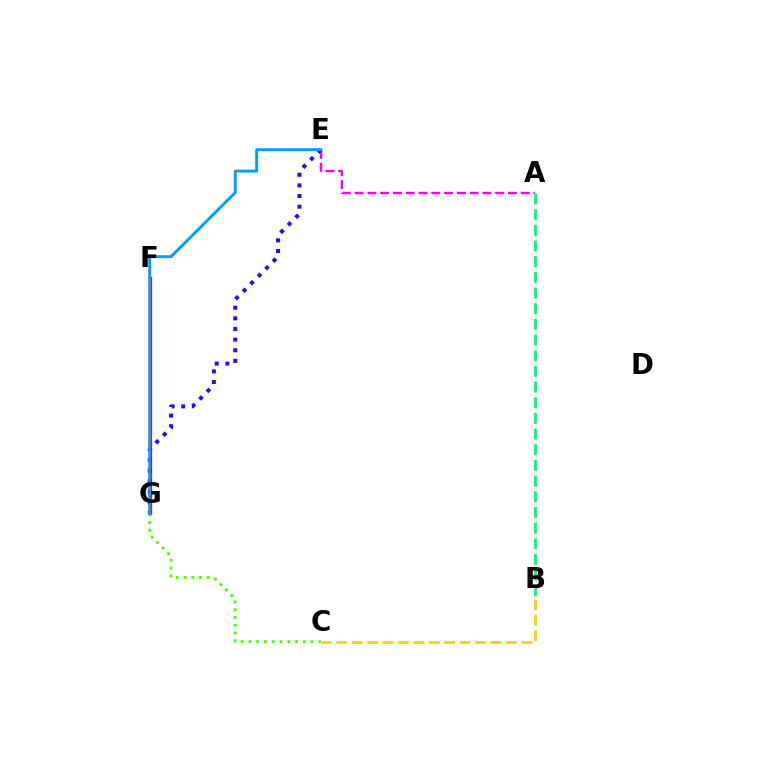{('F', 'G'): [{'color': '#ff0000', 'line_style': 'solid', 'thickness': 2.39}], ('A', 'E'): [{'color': '#ff00ed', 'line_style': 'dashed', 'thickness': 1.74}], ('E', 'G'): [{'color': '#3700ff', 'line_style': 'dotted', 'thickness': 2.89}, {'color': '#009eff', 'line_style': 'solid', 'thickness': 2.1}], ('B', 'C'): [{'color': '#ffd500', 'line_style': 'dashed', 'thickness': 2.1}], ('C', 'G'): [{'color': '#4fff00', 'line_style': 'dotted', 'thickness': 2.11}], ('A', 'B'): [{'color': '#00ff86', 'line_style': 'dashed', 'thickness': 2.13}]}